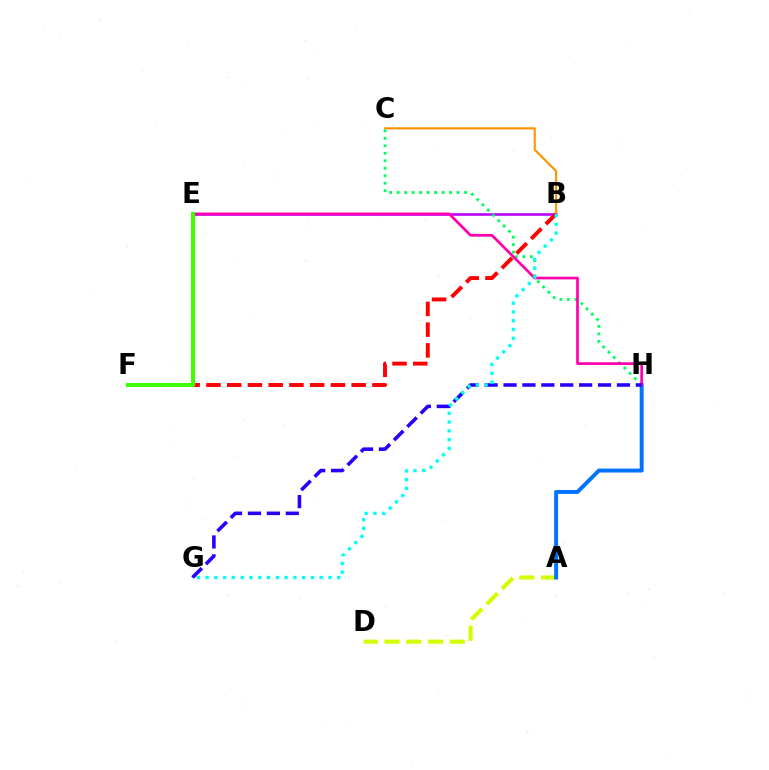{('B', 'E'): [{'color': '#b900ff', 'line_style': 'solid', 'thickness': 1.87}], ('B', 'C'): [{'color': '#ff9400', 'line_style': 'solid', 'thickness': 1.54}], ('A', 'D'): [{'color': '#d1ff00', 'line_style': 'dashed', 'thickness': 2.95}], ('A', 'H'): [{'color': '#0074ff', 'line_style': 'solid', 'thickness': 2.84}], ('C', 'H'): [{'color': '#00ff5c', 'line_style': 'dotted', 'thickness': 2.03}], ('E', 'H'): [{'color': '#ff00ac', 'line_style': 'solid', 'thickness': 1.94}], ('G', 'H'): [{'color': '#2500ff', 'line_style': 'dashed', 'thickness': 2.57}], ('B', 'F'): [{'color': '#ff0000', 'line_style': 'dashed', 'thickness': 2.82}], ('E', 'F'): [{'color': '#3dff00', 'line_style': 'solid', 'thickness': 2.91}], ('B', 'G'): [{'color': '#00fff6', 'line_style': 'dotted', 'thickness': 2.39}]}